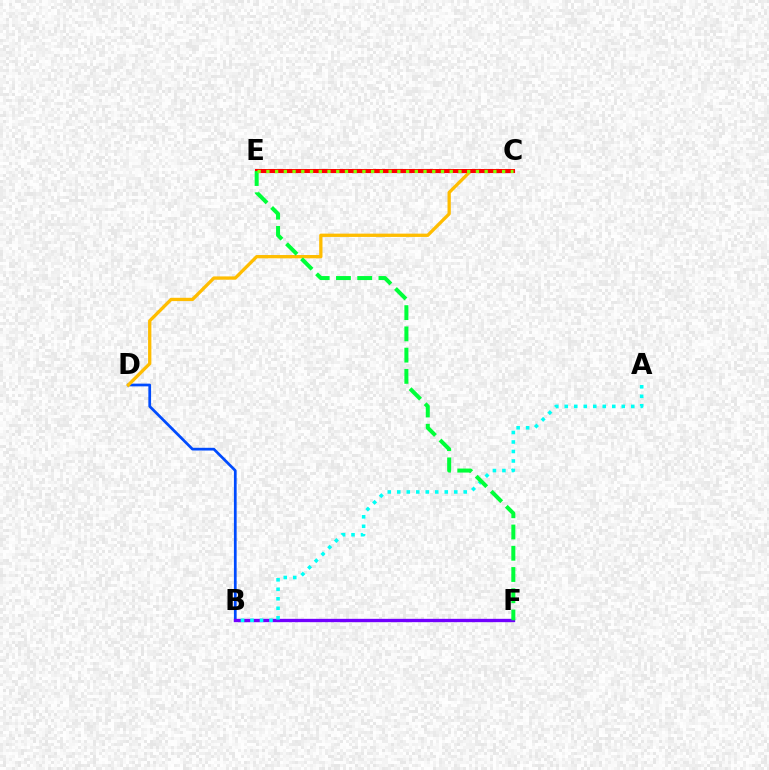{('B', 'D'): [{'color': '#004bff', 'line_style': 'solid', 'thickness': 1.97}], ('B', 'F'): [{'color': '#7200ff', 'line_style': 'solid', 'thickness': 2.41}], ('C', 'E'): [{'color': '#ff00cf', 'line_style': 'solid', 'thickness': 2.31}, {'color': '#ff0000', 'line_style': 'solid', 'thickness': 2.88}, {'color': '#84ff00', 'line_style': 'dotted', 'thickness': 2.37}], ('C', 'D'): [{'color': '#ffbd00', 'line_style': 'solid', 'thickness': 2.37}], ('A', 'B'): [{'color': '#00fff6', 'line_style': 'dotted', 'thickness': 2.58}], ('E', 'F'): [{'color': '#00ff39', 'line_style': 'dashed', 'thickness': 2.89}]}